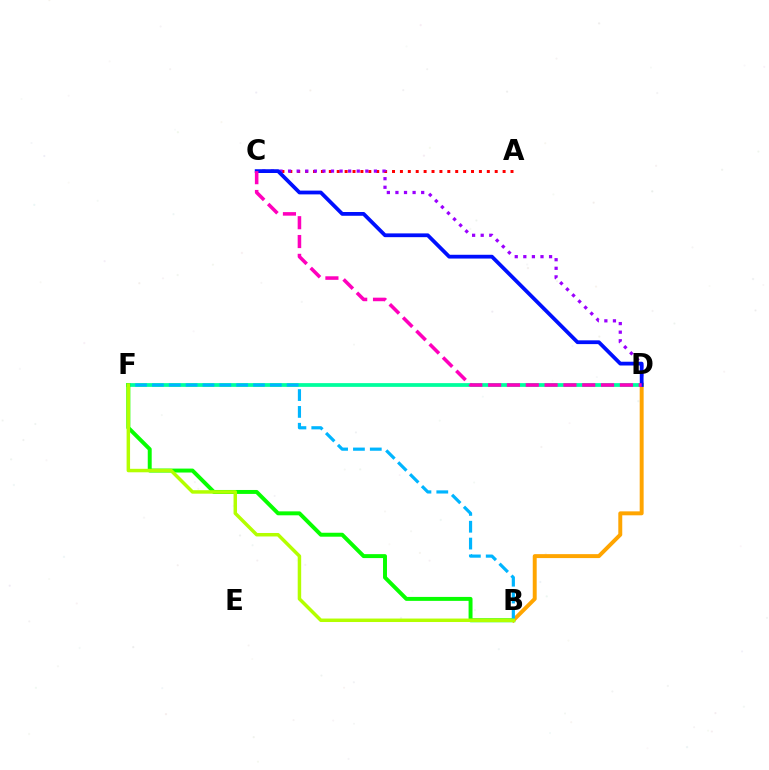{('D', 'F'): [{'color': '#00ff9d', 'line_style': 'solid', 'thickness': 2.7}], ('A', 'C'): [{'color': '#ff0000', 'line_style': 'dotted', 'thickness': 2.15}], ('B', 'F'): [{'color': '#08ff00', 'line_style': 'solid', 'thickness': 2.84}, {'color': '#00b5ff', 'line_style': 'dashed', 'thickness': 2.29}, {'color': '#b3ff00', 'line_style': 'solid', 'thickness': 2.5}], ('C', 'D'): [{'color': '#9b00ff', 'line_style': 'dotted', 'thickness': 2.33}, {'color': '#0010ff', 'line_style': 'solid', 'thickness': 2.72}, {'color': '#ff00bd', 'line_style': 'dashed', 'thickness': 2.56}], ('B', 'D'): [{'color': '#ffa500', 'line_style': 'solid', 'thickness': 2.84}]}